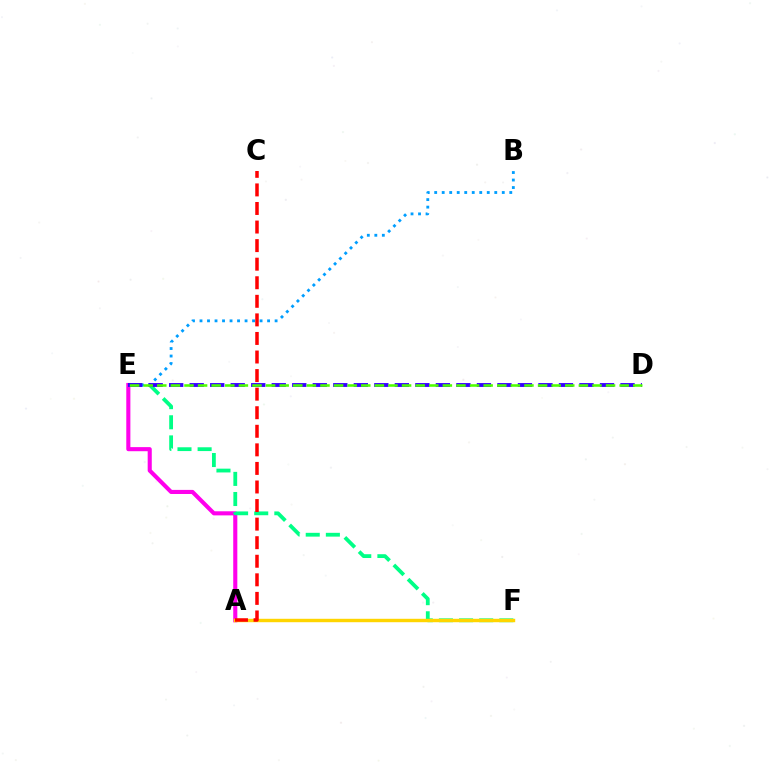{('A', 'E'): [{'color': '#ff00ed', 'line_style': 'solid', 'thickness': 2.95}], ('E', 'F'): [{'color': '#00ff86', 'line_style': 'dashed', 'thickness': 2.73}], ('B', 'E'): [{'color': '#009eff', 'line_style': 'dotted', 'thickness': 2.04}], ('D', 'E'): [{'color': '#3700ff', 'line_style': 'dashed', 'thickness': 2.79}, {'color': '#4fff00', 'line_style': 'dashed', 'thickness': 1.85}], ('A', 'F'): [{'color': '#ffd500', 'line_style': 'solid', 'thickness': 2.46}], ('A', 'C'): [{'color': '#ff0000', 'line_style': 'dashed', 'thickness': 2.52}]}